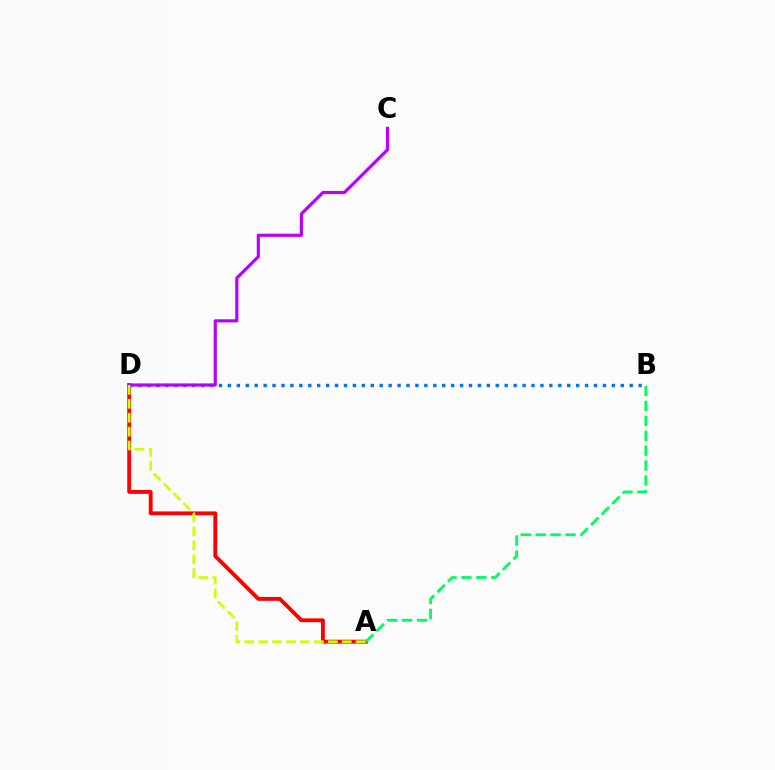{('A', 'D'): [{'color': '#ff0000', 'line_style': 'solid', 'thickness': 2.78}, {'color': '#d1ff00', 'line_style': 'dashed', 'thickness': 1.89}], ('B', 'D'): [{'color': '#0074ff', 'line_style': 'dotted', 'thickness': 2.43}], ('A', 'B'): [{'color': '#00ff5c', 'line_style': 'dashed', 'thickness': 2.03}], ('C', 'D'): [{'color': '#b900ff', 'line_style': 'solid', 'thickness': 2.27}]}